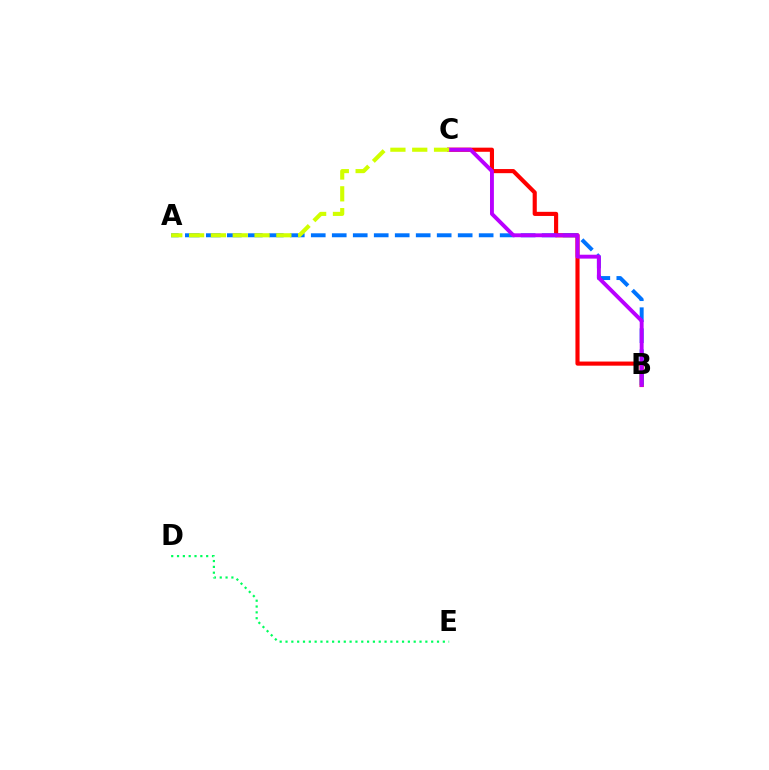{('B', 'C'): [{'color': '#ff0000', 'line_style': 'solid', 'thickness': 2.97}, {'color': '#b900ff', 'line_style': 'solid', 'thickness': 2.8}], ('A', 'B'): [{'color': '#0074ff', 'line_style': 'dashed', 'thickness': 2.85}], ('D', 'E'): [{'color': '#00ff5c', 'line_style': 'dotted', 'thickness': 1.58}], ('A', 'C'): [{'color': '#d1ff00', 'line_style': 'dashed', 'thickness': 2.96}]}